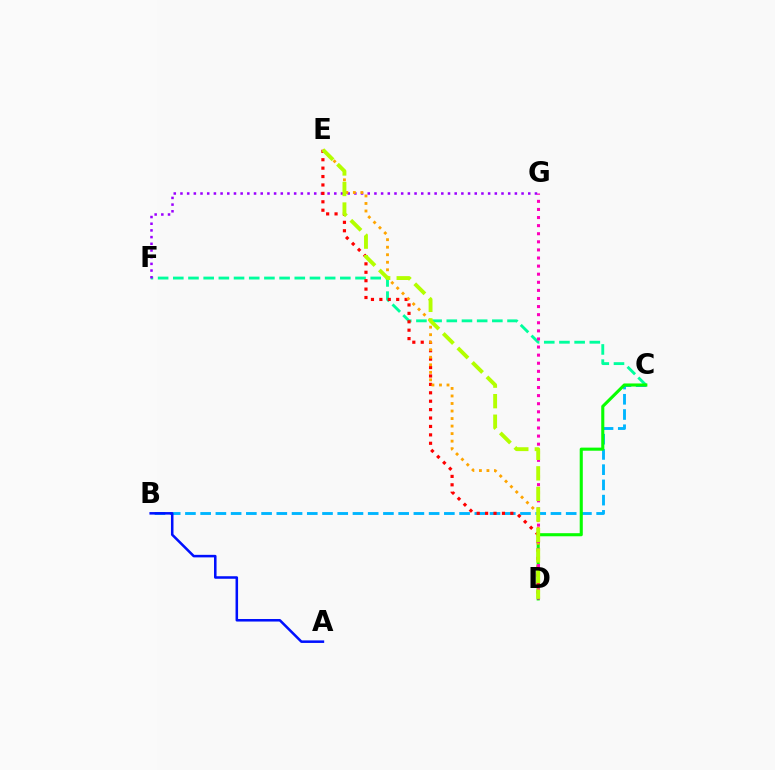{('C', 'F'): [{'color': '#00ff9d', 'line_style': 'dashed', 'thickness': 2.06}], ('B', 'C'): [{'color': '#00b5ff', 'line_style': 'dashed', 'thickness': 2.07}], ('C', 'D'): [{'color': '#08ff00', 'line_style': 'solid', 'thickness': 2.22}], ('F', 'G'): [{'color': '#9b00ff', 'line_style': 'dotted', 'thickness': 1.82}], ('D', 'E'): [{'color': '#ff0000', 'line_style': 'dotted', 'thickness': 2.29}, {'color': '#ffa500', 'line_style': 'dotted', 'thickness': 2.05}, {'color': '#b3ff00', 'line_style': 'dashed', 'thickness': 2.79}], ('D', 'G'): [{'color': '#ff00bd', 'line_style': 'dotted', 'thickness': 2.2}], ('A', 'B'): [{'color': '#0010ff', 'line_style': 'solid', 'thickness': 1.83}]}